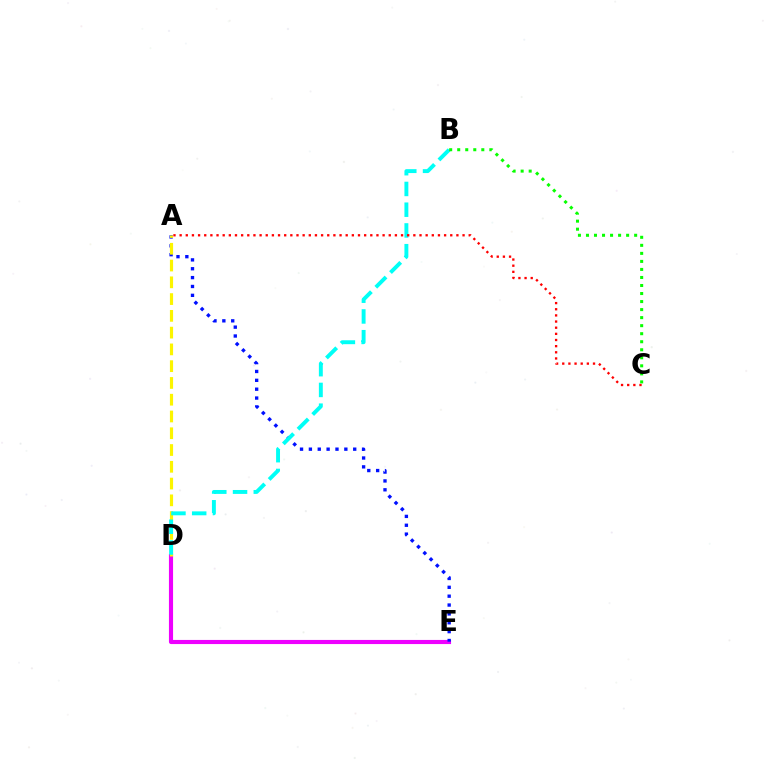{('D', 'E'): [{'color': '#ee00ff', 'line_style': 'solid', 'thickness': 2.97}], ('A', 'E'): [{'color': '#0010ff', 'line_style': 'dotted', 'thickness': 2.41}], ('A', 'D'): [{'color': '#fcf500', 'line_style': 'dashed', 'thickness': 2.28}], ('B', 'D'): [{'color': '#00fff6', 'line_style': 'dashed', 'thickness': 2.82}], ('A', 'C'): [{'color': '#ff0000', 'line_style': 'dotted', 'thickness': 1.67}], ('B', 'C'): [{'color': '#08ff00', 'line_style': 'dotted', 'thickness': 2.18}]}